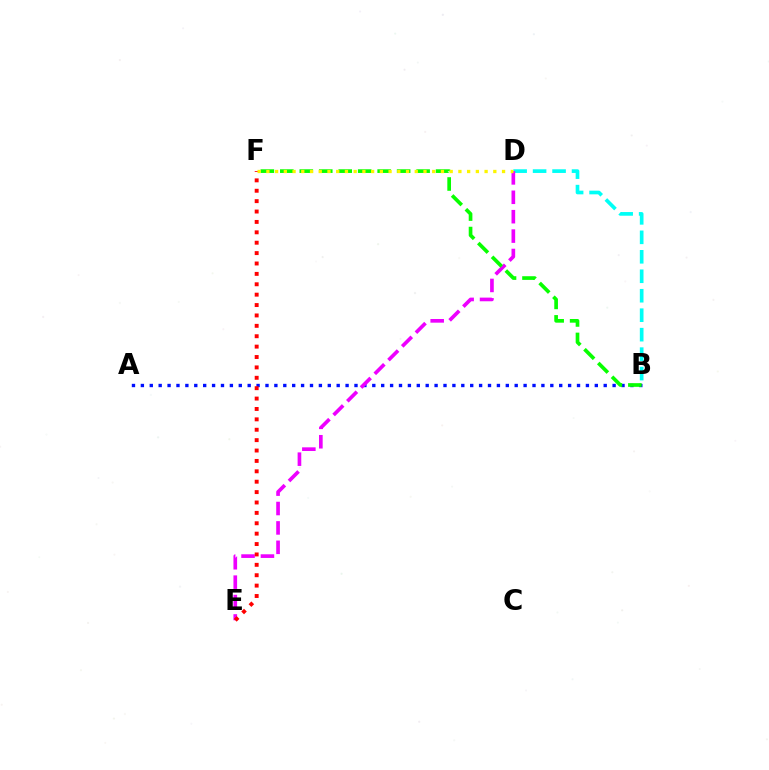{('A', 'B'): [{'color': '#0010ff', 'line_style': 'dotted', 'thickness': 2.42}], ('B', 'D'): [{'color': '#00fff6', 'line_style': 'dashed', 'thickness': 2.64}], ('D', 'E'): [{'color': '#ee00ff', 'line_style': 'dashed', 'thickness': 2.64}], ('B', 'F'): [{'color': '#08ff00', 'line_style': 'dashed', 'thickness': 2.65}], ('E', 'F'): [{'color': '#ff0000', 'line_style': 'dotted', 'thickness': 2.82}], ('D', 'F'): [{'color': '#fcf500', 'line_style': 'dotted', 'thickness': 2.37}]}